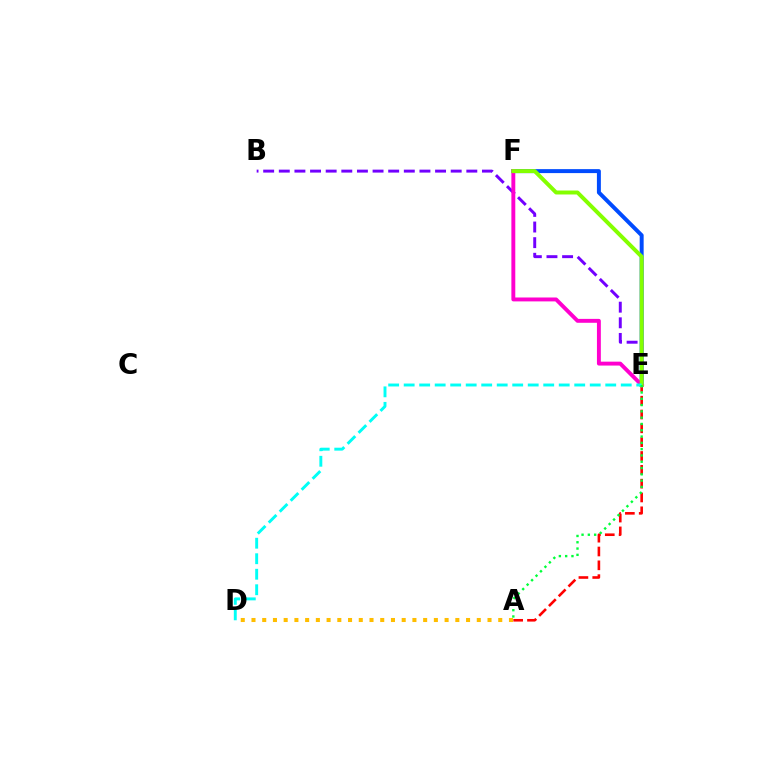{('A', 'D'): [{'color': '#ffbd00', 'line_style': 'dotted', 'thickness': 2.91}], ('E', 'F'): [{'color': '#004bff', 'line_style': 'solid', 'thickness': 2.86}, {'color': '#ff00cf', 'line_style': 'solid', 'thickness': 2.81}, {'color': '#84ff00', 'line_style': 'solid', 'thickness': 2.85}], ('B', 'E'): [{'color': '#7200ff', 'line_style': 'dashed', 'thickness': 2.12}], ('A', 'E'): [{'color': '#ff0000', 'line_style': 'dashed', 'thickness': 1.88}, {'color': '#00ff39', 'line_style': 'dotted', 'thickness': 1.71}], ('D', 'E'): [{'color': '#00fff6', 'line_style': 'dashed', 'thickness': 2.11}]}